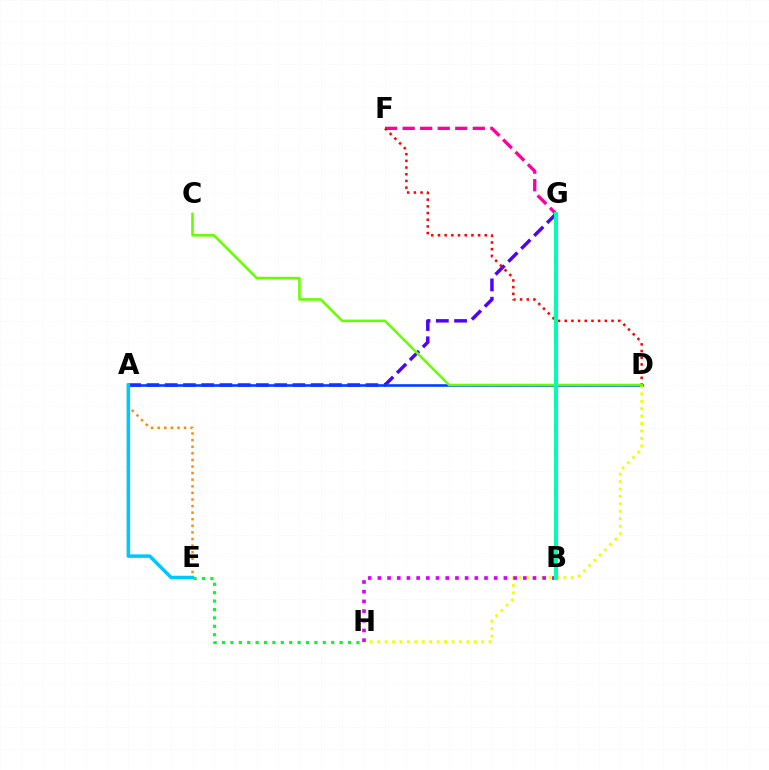{('F', 'G'): [{'color': '#ff00a0', 'line_style': 'dashed', 'thickness': 2.38}], ('A', 'G'): [{'color': '#4f00ff', 'line_style': 'dashed', 'thickness': 2.48}], ('A', 'E'): [{'color': '#ff8800', 'line_style': 'dotted', 'thickness': 1.79}, {'color': '#00c7ff', 'line_style': 'solid', 'thickness': 2.53}], ('A', 'D'): [{'color': '#003fff', 'line_style': 'solid', 'thickness': 1.88}], ('D', 'F'): [{'color': '#ff0000', 'line_style': 'dotted', 'thickness': 1.82}], ('D', 'H'): [{'color': '#eeff00', 'line_style': 'dotted', 'thickness': 2.02}], ('C', 'D'): [{'color': '#66ff00', 'line_style': 'solid', 'thickness': 1.84}], ('E', 'H'): [{'color': '#00ff27', 'line_style': 'dotted', 'thickness': 2.28}], ('B', 'H'): [{'color': '#d600ff', 'line_style': 'dotted', 'thickness': 2.63}], ('B', 'G'): [{'color': '#00ffaf', 'line_style': 'solid', 'thickness': 2.88}]}